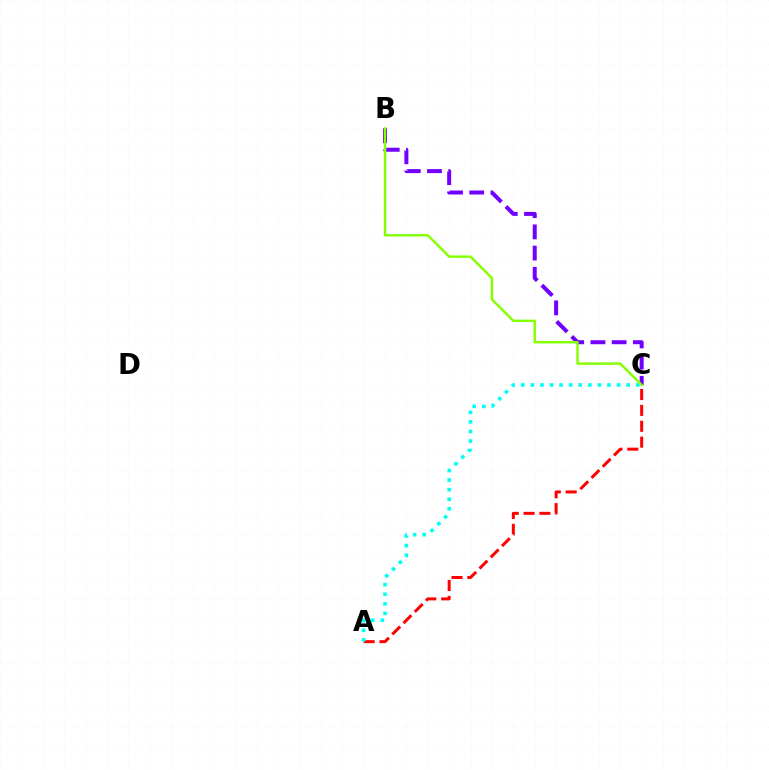{('A', 'C'): [{'color': '#ff0000', 'line_style': 'dashed', 'thickness': 2.16}, {'color': '#00fff6', 'line_style': 'dotted', 'thickness': 2.6}], ('B', 'C'): [{'color': '#7200ff', 'line_style': 'dashed', 'thickness': 2.88}, {'color': '#84ff00', 'line_style': 'solid', 'thickness': 1.75}]}